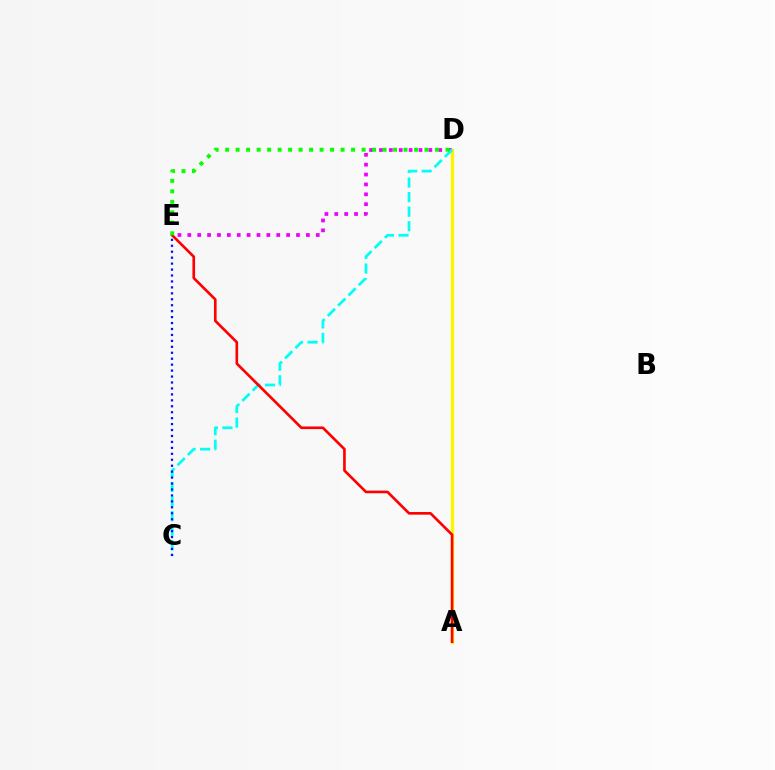{('D', 'E'): [{'color': '#ee00ff', 'line_style': 'dotted', 'thickness': 2.68}, {'color': '#08ff00', 'line_style': 'dotted', 'thickness': 2.85}], ('A', 'D'): [{'color': '#fcf500', 'line_style': 'solid', 'thickness': 2.38}], ('C', 'D'): [{'color': '#00fff6', 'line_style': 'dashed', 'thickness': 1.98}], ('A', 'E'): [{'color': '#ff0000', 'line_style': 'solid', 'thickness': 1.91}], ('C', 'E'): [{'color': '#0010ff', 'line_style': 'dotted', 'thickness': 1.62}]}